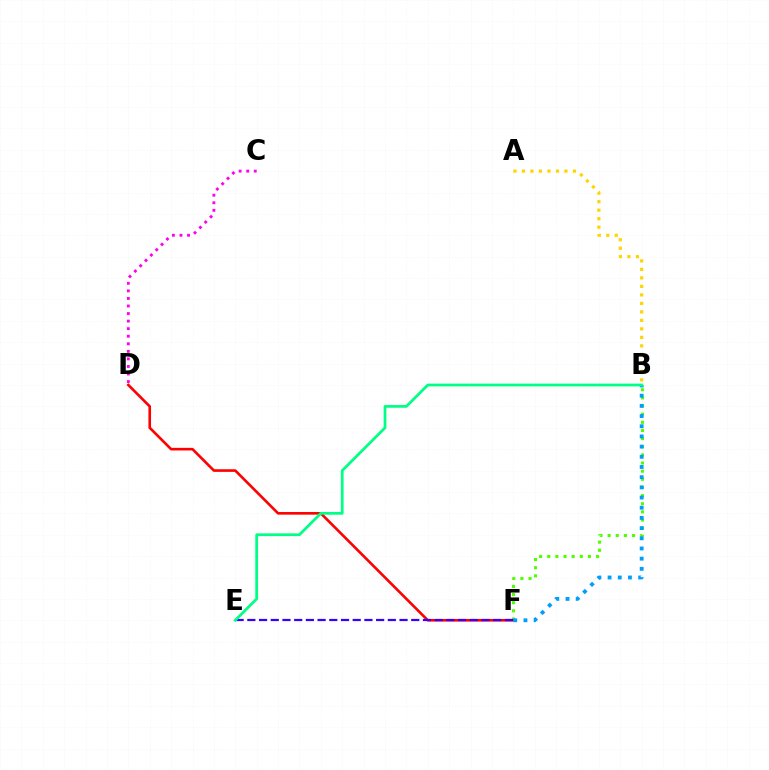{('B', 'F'): [{'color': '#4fff00', 'line_style': 'dotted', 'thickness': 2.21}, {'color': '#009eff', 'line_style': 'dotted', 'thickness': 2.77}], ('D', 'F'): [{'color': '#ff0000', 'line_style': 'solid', 'thickness': 1.89}], ('E', 'F'): [{'color': '#3700ff', 'line_style': 'dashed', 'thickness': 1.59}], ('A', 'B'): [{'color': '#ffd500', 'line_style': 'dotted', 'thickness': 2.31}], ('C', 'D'): [{'color': '#ff00ed', 'line_style': 'dotted', 'thickness': 2.05}], ('B', 'E'): [{'color': '#00ff86', 'line_style': 'solid', 'thickness': 1.98}]}